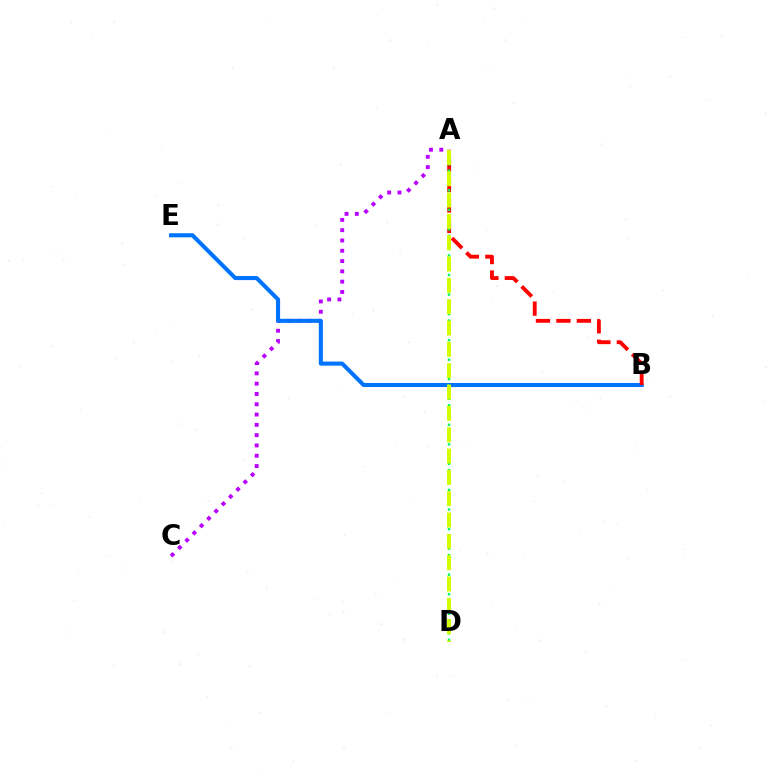{('A', 'C'): [{'color': '#b900ff', 'line_style': 'dotted', 'thickness': 2.8}], ('B', 'E'): [{'color': '#0074ff', 'line_style': 'solid', 'thickness': 2.94}], ('A', 'B'): [{'color': '#ff0000', 'line_style': 'dashed', 'thickness': 2.78}], ('A', 'D'): [{'color': '#00ff5c', 'line_style': 'dotted', 'thickness': 1.77}, {'color': '#d1ff00', 'line_style': 'dashed', 'thickness': 2.9}]}